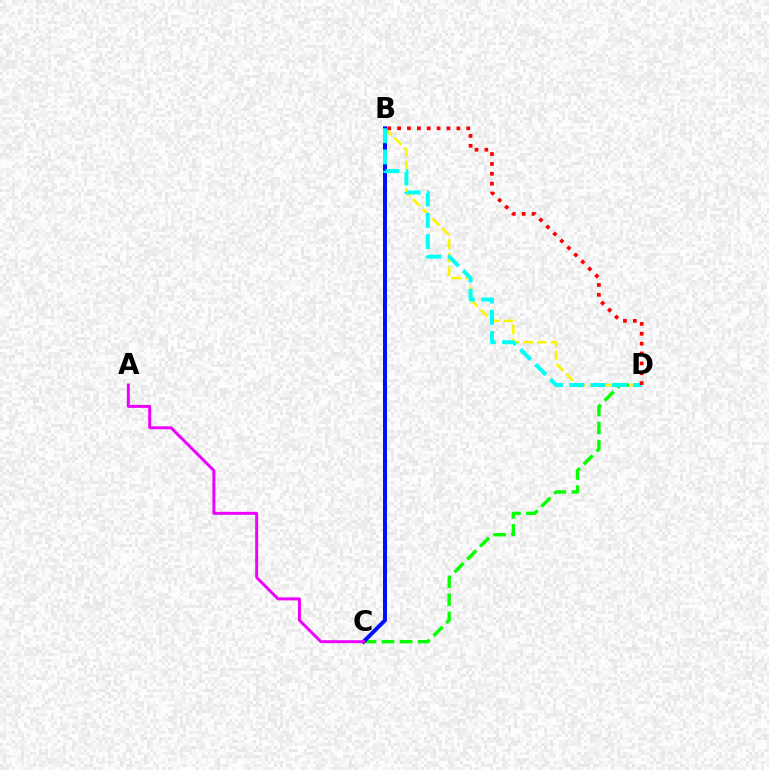{('B', 'D'): [{'color': '#fcf500', 'line_style': 'dashed', 'thickness': 1.87}, {'color': '#00fff6', 'line_style': 'dashed', 'thickness': 2.88}, {'color': '#ff0000', 'line_style': 'dotted', 'thickness': 2.68}], ('C', 'D'): [{'color': '#08ff00', 'line_style': 'dashed', 'thickness': 2.46}], ('B', 'C'): [{'color': '#0010ff', 'line_style': 'solid', 'thickness': 2.87}], ('A', 'C'): [{'color': '#ee00ff', 'line_style': 'solid', 'thickness': 2.13}]}